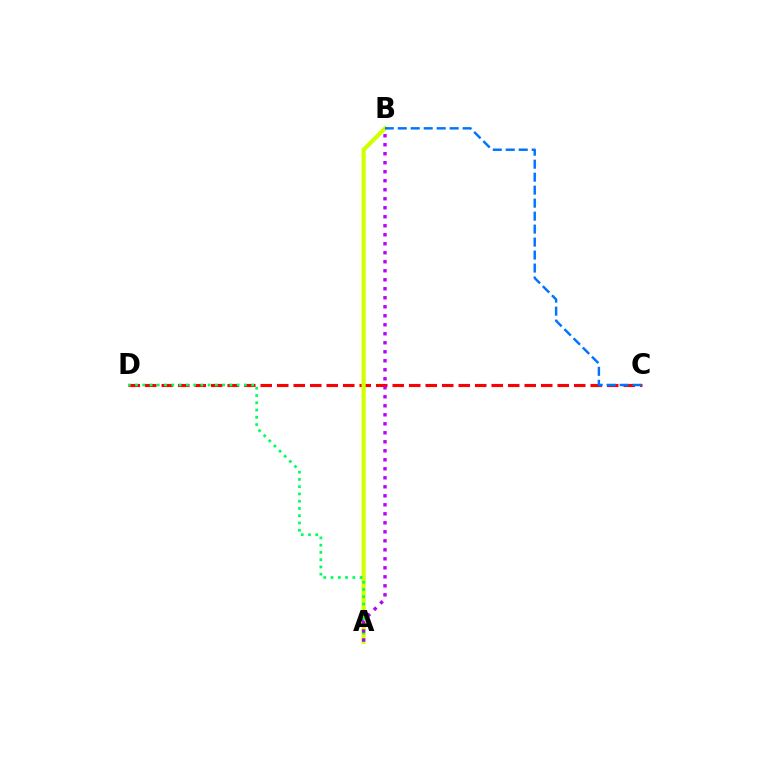{('C', 'D'): [{'color': '#ff0000', 'line_style': 'dashed', 'thickness': 2.24}], ('A', 'B'): [{'color': '#d1ff00', 'line_style': 'solid', 'thickness': 3.0}, {'color': '#b900ff', 'line_style': 'dotted', 'thickness': 2.45}], ('B', 'C'): [{'color': '#0074ff', 'line_style': 'dashed', 'thickness': 1.76}], ('A', 'D'): [{'color': '#00ff5c', 'line_style': 'dotted', 'thickness': 1.97}]}